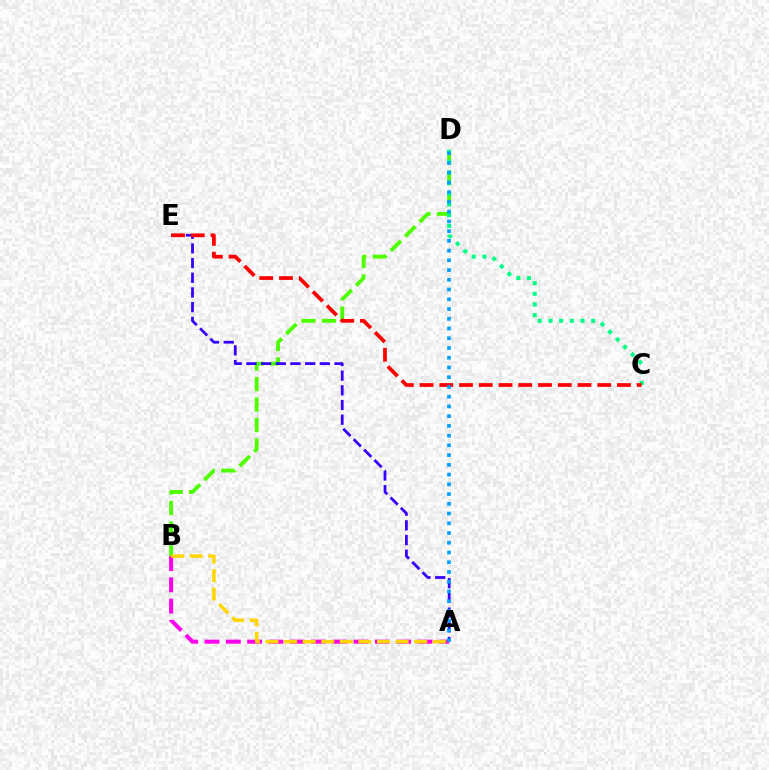{('B', 'D'): [{'color': '#4fff00', 'line_style': 'dashed', 'thickness': 2.78}], ('C', 'D'): [{'color': '#00ff86', 'line_style': 'dotted', 'thickness': 2.91}], ('A', 'E'): [{'color': '#3700ff', 'line_style': 'dashed', 'thickness': 2.0}], ('C', 'E'): [{'color': '#ff0000', 'line_style': 'dashed', 'thickness': 2.68}], ('A', 'B'): [{'color': '#ff00ed', 'line_style': 'dashed', 'thickness': 2.89}, {'color': '#ffd500', 'line_style': 'dashed', 'thickness': 2.53}], ('A', 'D'): [{'color': '#009eff', 'line_style': 'dotted', 'thickness': 2.65}]}